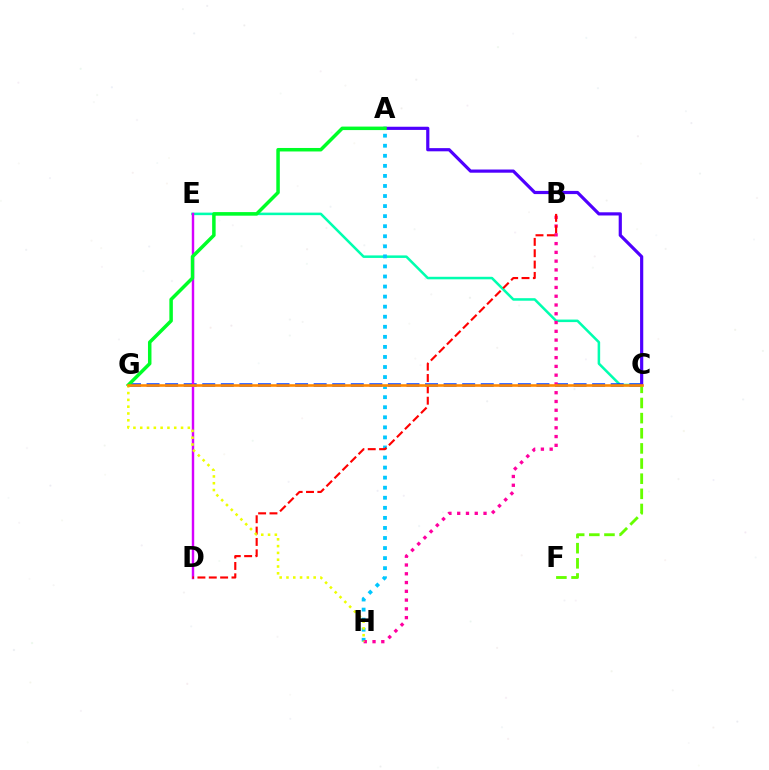{('C', 'E'): [{'color': '#00ffaf', 'line_style': 'solid', 'thickness': 1.82}], ('C', 'G'): [{'color': '#003fff', 'line_style': 'dashed', 'thickness': 2.52}, {'color': '#ff8800', 'line_style': 'solid', 'thickness': 1.88}], ('D', 'E'): [{'color': '#d600ff', 'line_style': 'solid', 'thickness': 1.75}], ('A', 'H'): [{'color': '#00c7ff', 'line_style': 'dotted', 'thickness': 2.73}], ('A', 'C'): [{'color': '#4f00ff', 'line_style': 'solid', 'thickness': 2.29}], ('C', 'F'): [{'color': '#66ff00', 'line_style': 'dashed', 'thickness': 2.06}], ('B', 'H'): [{'color': '#ff00a0', 'line_style': 'dotted', 'thickness': 2.38}], ('B', 'D'): [{'color': '#ff0000', 'line_style': 'dashed', 'thickness': 1.54}], ('A', 'G'): [{'color': '#00ff27', 'line_style': 'solid', 'thickness': 2.52}], ('G', 'H'): [{'color': '#eeff00', 'line_style': 'dotted', 'thickness': 1.85}]}